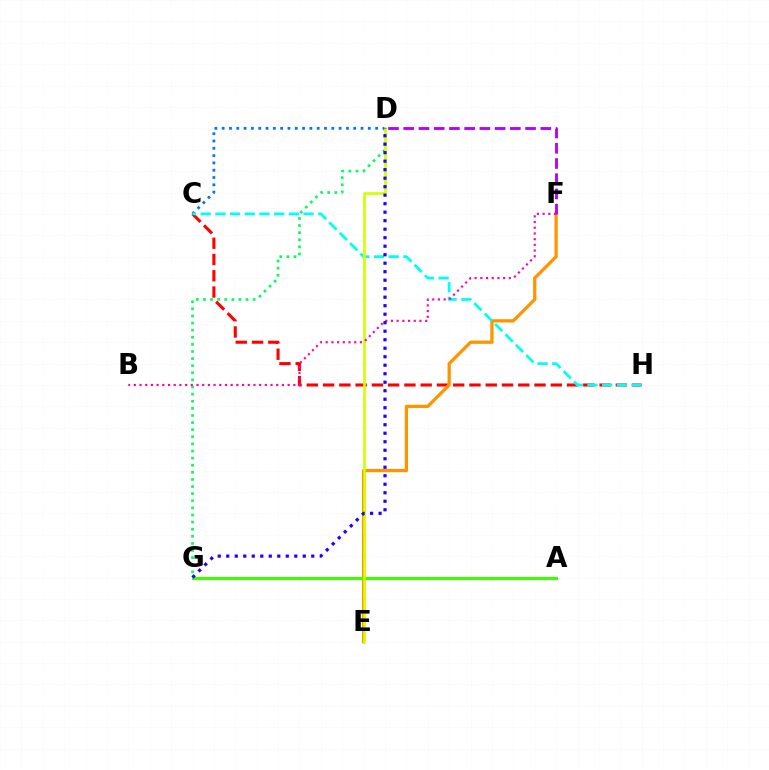{('D', 'G'): [{'color': '#00ff5c', 'line_style': 'dotted', 'thickness': 1.93}, {'color': '#2500ff', 'line_style': 'dotted', 'thickness': 2.31}], ('C', 'H'): [{'color': '#ff0000', 'line_style': 'dashed', 'thickness': 2.21}, {'color': '#00fff6', 'line_style': 'dashed', 'thickness': 2.0}], ('E', 'F'): [{'color': '#ff9400', 'line_style': 'solid', 'thickness': 2.35}], ('A', 'G'): [{'color': '#3dff00', 'line_style': 'solid', 'thickness': 2.25}], ('D', 'F'): [{'color': '#b900ff', 'line_style': 'dashed', 'thickness': 2.07}], ('C', 'D'): [{'color': '#0074ff', 'line_style': 'dotted', 'thickness': 1.99}], ('D', 'E'): [{'color': '#d1ff00', 'line_style': 'solid', 'thickness': 1.92}], ('B', 'F'): [{'color': '#ff00ac', 'line_style': 'dotted', 'thickness': 1.55}]}